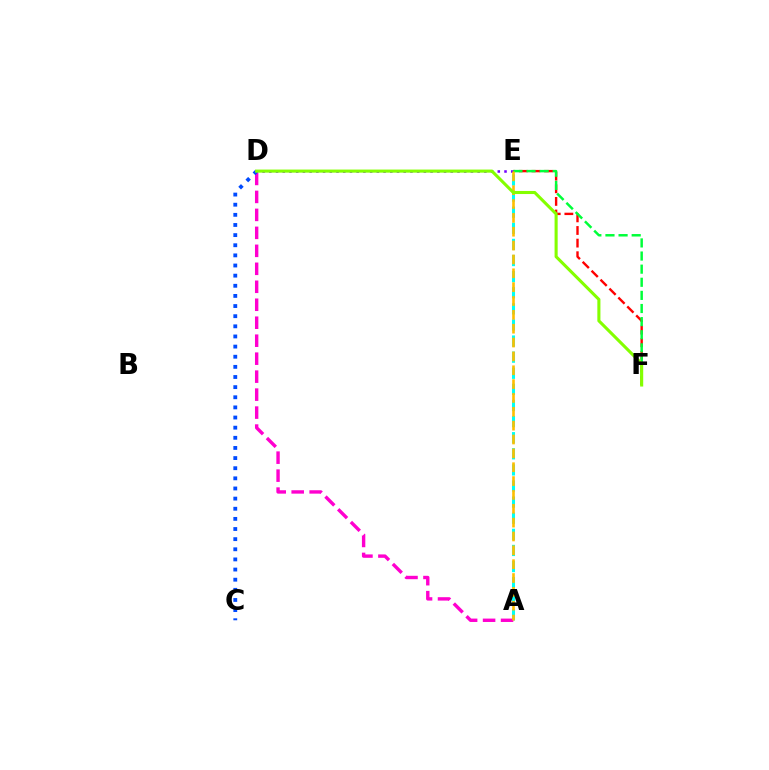{('E', 'F'): [{'color': '#ff0000', 'line_style': 'dashed', 'thickness': 1.71}, {'color': '#00ff39', 'line_style': 'dashed', 'thickness': 1.78}], ('D', 'E'): [{'color': '#7200ff', 'line_style': 'dotted', 'thickness': 1.83}], ('A', 'E'): [{'color': '#00fff6', 'line_style': 'dashed', 'thickness': 2.19}, {'color': '#ffbd00', 'line_style': 'dashed', 'thickness': 1.88}], ('A', 'D'): [{'color': '#ff00cf', 'line_style': 'dashed', 'thickness': 2.44}], ('C', 'D'): [{'color': '#004bff', 'line_style': 'dotted', 'thickness': 2.75}], ('D', 'F'): [{'color': '#84ff00', 'line_style': 'solid', 'thickness': 2.22}]}